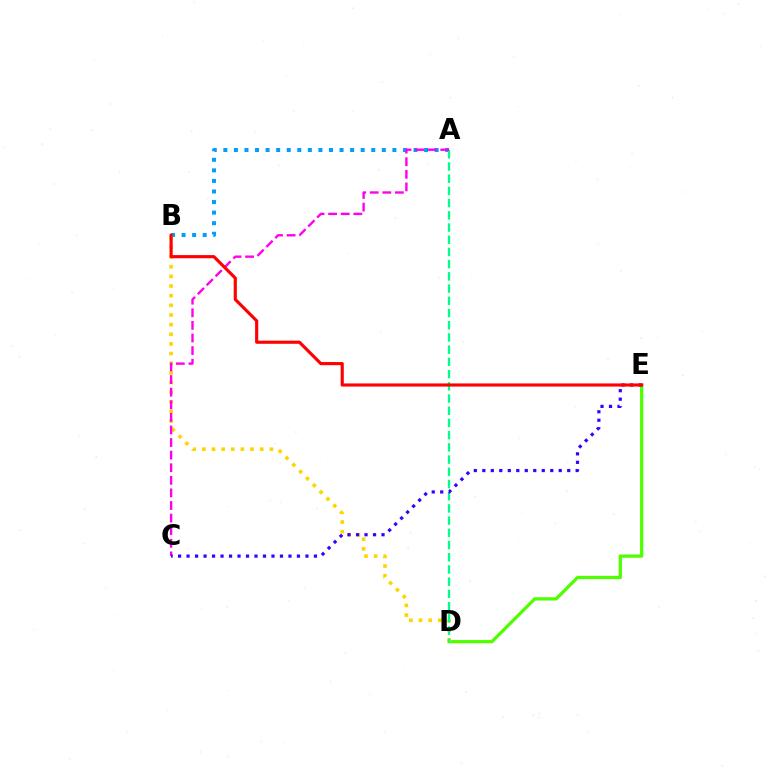{('A', 'B'): [{'color': '#009eff', 'line_style': 'dotted', 'thickness': 2.87}], ('D', 'E'): [{'color': '#4fff00', 'line_style': 'solid', 'thickness': 2.35}], ('B', 'D'): [{'color': '#ffd500', 'line_style': 'dotted', 'thickness': 2.62}], ('A', 'D'): [{'color': '#00ff86', 'line_style': 'dashed', 'thickness': 1.66}], ('A', 'C'): [{'color': '#ff00ed', 'line_style': 'dashed', 'thickness': 1.71}], ('C', 'E'): [{'color': '#3700ff', 'line_style': 'dotted', 'thickness': 2.31}], ('B', 'E'): [{'color': '#ff0000', 'line_style': 'solid', 'thickness': 2.26}]}